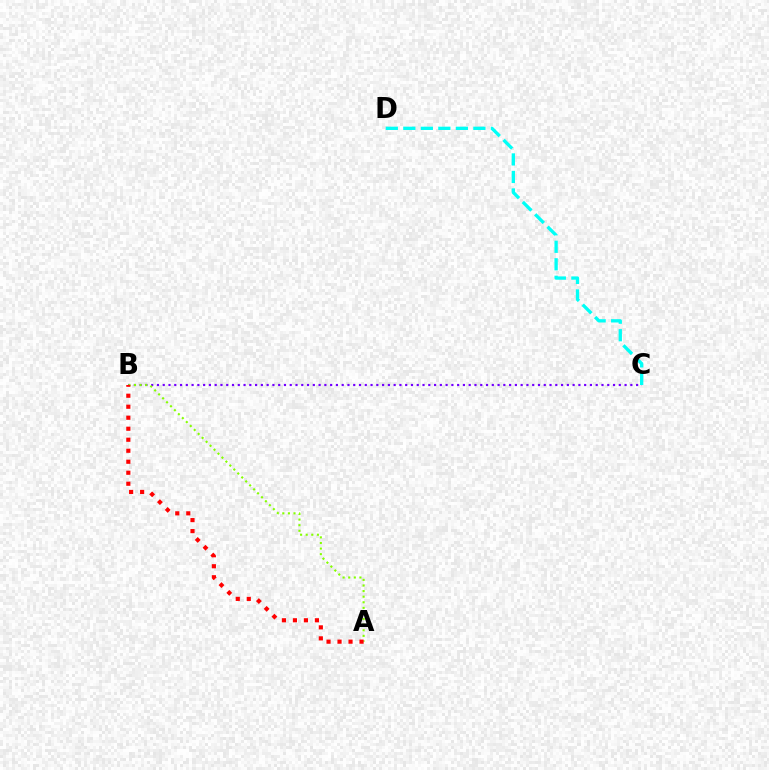{('B', 'C'): [{'color': '#7200ff', 'line_style': 'dotted', 'thickness': 1.57}], ('A', 'B'): [{'color': '#84ff00', 'line_style': 'dotted', 'thickness': 1.52}, {'color': '#ff0000', 'line_style': 'dotted', 'thickness': 2.99}], ('C', 'D'): [{'color': '#00fff6', 'line_style': 'dashed', 'thickness': 2.38}]}